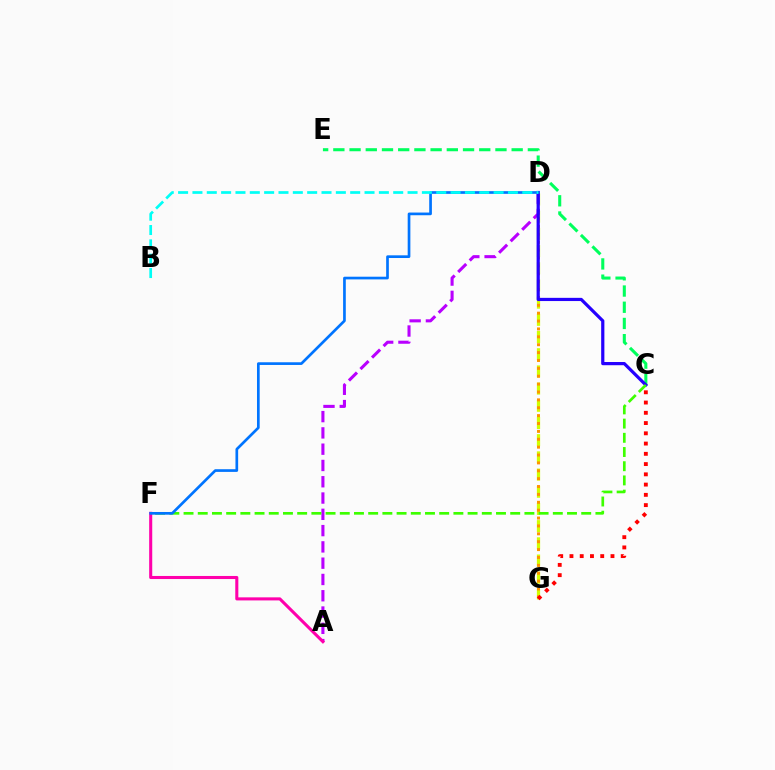{('D', 'G'): [{'color': '#d1ff00', 'line_style': 'dashed', 'thickness': 2.34}, {'color': '#ff9400', 'line_style': 'dotted', 'thickness': 2.14}], ('C', 'E'): [{'color': '#00ff5c', 'line_style': 'dashed', 'thickness': 2.2}], ('A', 'D'): [{'color': '#b900ff', 'line_style': 'dashed', 'thickness': 2.21}], ('A', 'F'): [{'color': '#ff00ac', 'line_style': 'solid', 'thickness': 2.21}], ('C', 'D'): [{'color': '#2500ff', 'line_style': 'solid', 'thickness': 2.31}], ('C', 'F'): [{'color': '#3dff00', 'line_style': 'dashed', 'thickness': 1.93}], ('D', 'F'): [{'color': '#0074ff', 'line_style': 'solid', 'thickness': 1.94}], ('B', 'D'): [{'color': '#00fff6', 'line_style': 'dashed', 'thickness': 1.95}], ('C', 'G'): [{'color': '#ff0000', 'line_style': 'dotted', 'thickness': 2.79}]}